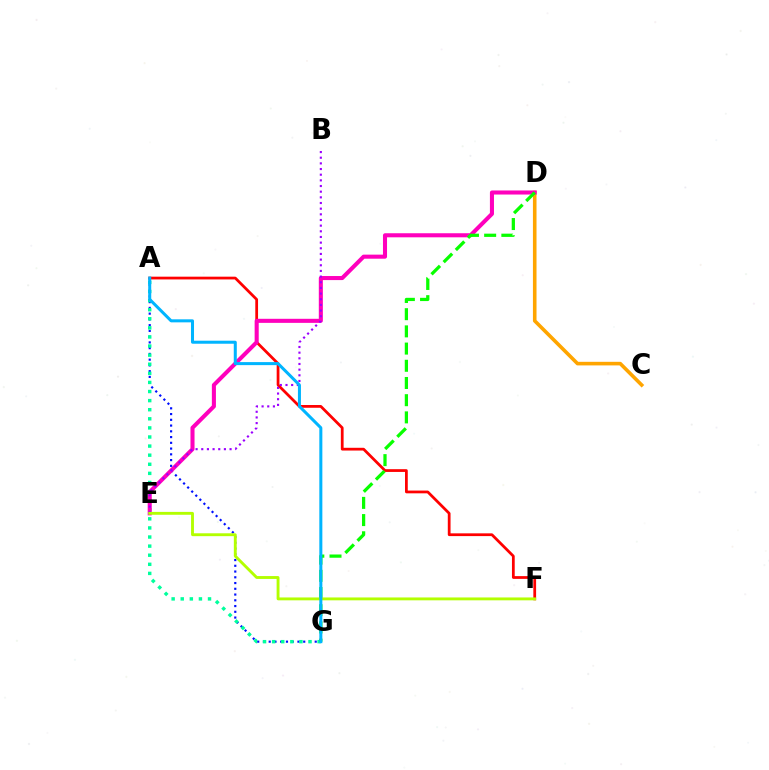{('A', 'G'): [{'color': '#0010ff', 'line_style': 'dotted', 'thickness': 1.56}, {'color': '#00ff9d', 'line_style': 'dotted', 'thickness': 2.47}, {'color': '#00b5ff', 'line_style': 'solid', 'thickness': 2.18}], ('A', 'F'): [{'color': '#ff0000', 'line_style': 'solid', 'thickness': 1.98}], ('C', 'D'): [{'color': '#ffa500', 'line_style': 'solid', 'thickness': 2.59}], ('D', 'E'): [{'color': '#ff00bd', 'line_style': 'solid', 'thickness': 2.93}], ('D', 'G'): [{'color': '#08ff00', 'line_style': 'dashed', 'thickness': 2.34}], ('B', 'E'): [{'color': '#9b00ff', 'line_style': 'dotted', 'thickness': 1.54}], ('E', 'F'): [{'color': '#b3ff00', 'line_style': 'solid', 'thickness': 2.07}]}